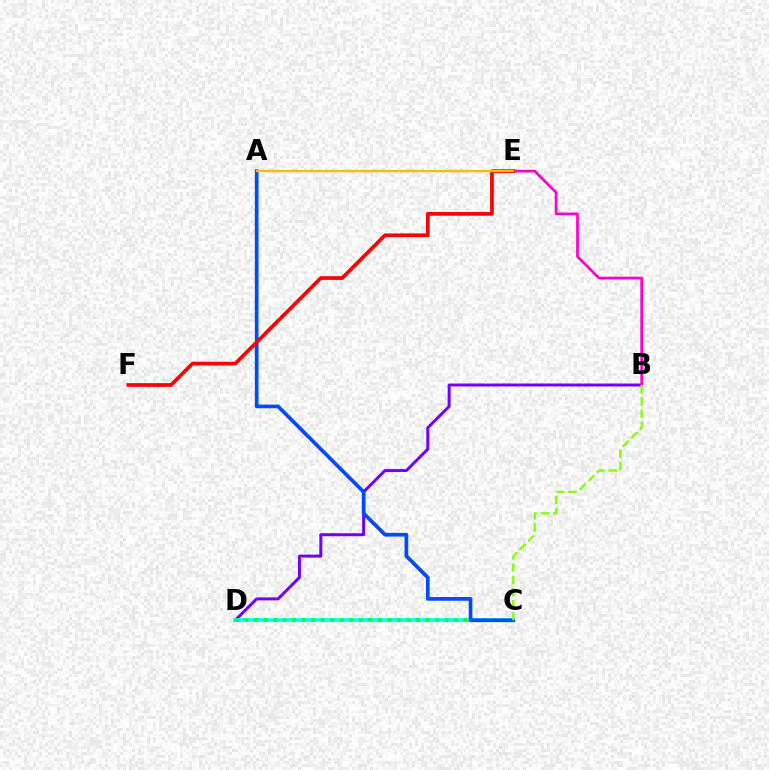{('B', 'D'): [{'color': '#7200ff', 'line_style': 'solid', 'thickness': 2.14}], ('C', 'D'): [{'color': '#00fff6', 'line_style': 'solid', 'thickness': 2.65}, {'color': '#00ff39', 'line_style': 'dotted', 'thickness': 2.59}], ('A', 'C'): [{'color': '#004bff', 'line_style': 'solid', 'thickness': 2.66}], ('B', 'E'): [{'color': '#ff00cf', 'line_style': 'solid', 'thickness': 1.95}], ('B', 'C'): [{'color': '#84ff00', 'line_style': 'dashed', 'thickness': 1.66}], ('E', 'F'): [{'color': '#ff0000', 'line_style': 'solid', 'thickness': 2.67}], ('A', 'E'): [{'color': '#ffbd00', 'line_style': 'solid', 'thickness': 1.68}]}